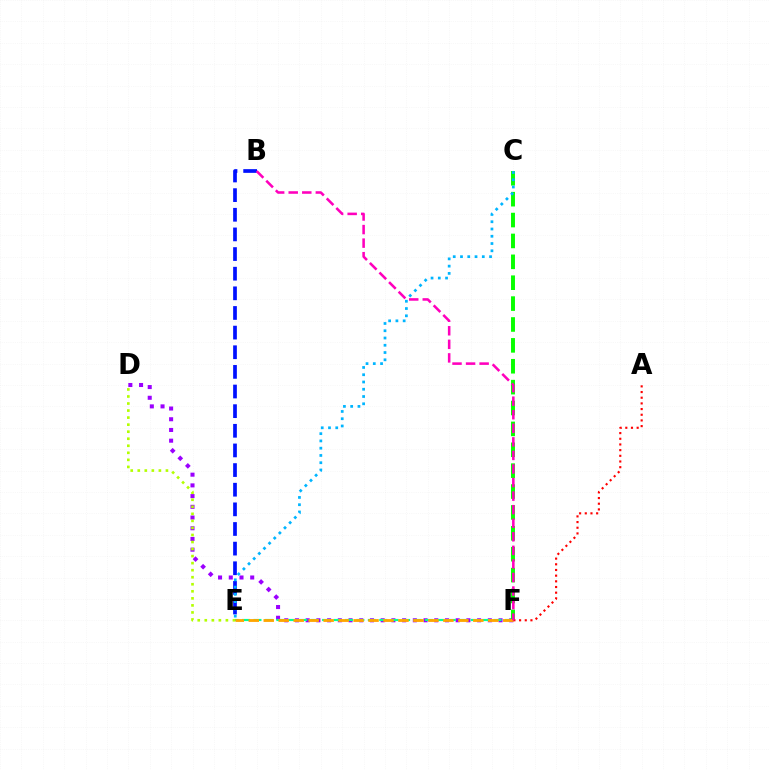{('D', 'F'): [{'color': '#9b00ff', 'line_style': 'dotted', 'thickness': 2.91}], ('E', 'F'): [{'color': '#00ff9d', 'line_style': 'dashed', 'thickness': 1.55}, {'color': '#ffa500', 'line_style': 'dashed', 'thickness': 2.03}], ('B', 'E'): [{'color': '#0010ff', 'line_style': 'dashed', 'thickness': 2.67}], ('D', 'E'): [{'color': '#b3ff00', 'line_style': 'dotted', 'thickness': 1.91}], ('C', 'F'): [{'color': '#08ff00', 'line_style': 'dashed', 'thickness': 2.84}], ('C', 'E'): [{'color': '#00b5ff', 'line_style': 'dotted', 'thickness': 1.97}], ('A', 'F'): [{'color': '#ff0000', 'line_style': 'dotted', 'thickness': 1.54}], ('B', 'F'): [{'color': '#ff00bd', 'line_style': 'dashed', 'thickness': 1.84}]}